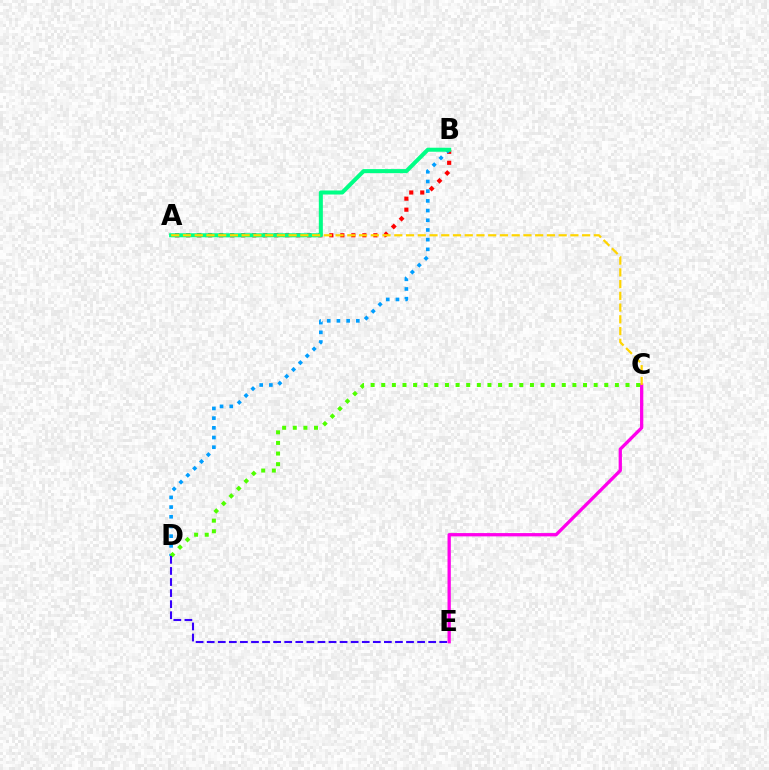{('A', 'B'): [{'color': '#ff0000', 'line_style': 'dotted', 'thickness': 2.99}, {'color': '#00ff86', 'line_style': 'solid', 'thickness': 2.9}], ('C', 'E'): [{'color': '#ff00ed', 'line_style': 'solid', 'thickness': 2.37}], ('B', 'D'): [{'color': '#009eff', 'line_style': 'dotted', 'thickness': 2.63}], ('C', 'D'): [{'color': '#4fff00', 'line_style': 'dotted', 'thickness': 2.89}], ('D', 'E'): [{'color': '#3700ff', 'line_style': 'dashed', 'thickness': 1.5}], ('A', 'C'): [{'color': '#ffd500', 'line_style': 'dashed', 'thickness': 1.59}]}